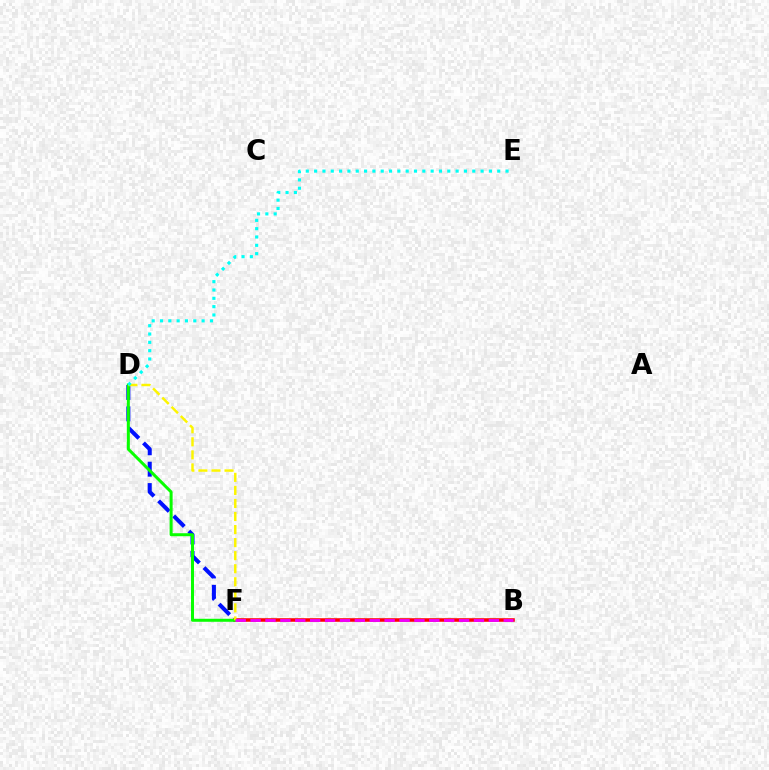{('B', 'F'): [{'color': '#ff0000', 'line_style': 'solid', 'thickness': 2.55}, {'color': '#ee00ff', 'line_style': 'dashed', 'thickness': 2.02}], ('D', 'F'): [{'color': '#0010ff', 'line_style': 'dashed', 'thickness': 2.91}, {'color': '#08ff00', 'line_style': 'solid', 'thickness': 2.16}, {'color': '#fcf500', 'line_style': 'dashed', 'thickness': 1.77}], ('D', 'E'): [{'color': '#00fff6', 'line_style': 'dotted', 'thickness': 2.26}]}